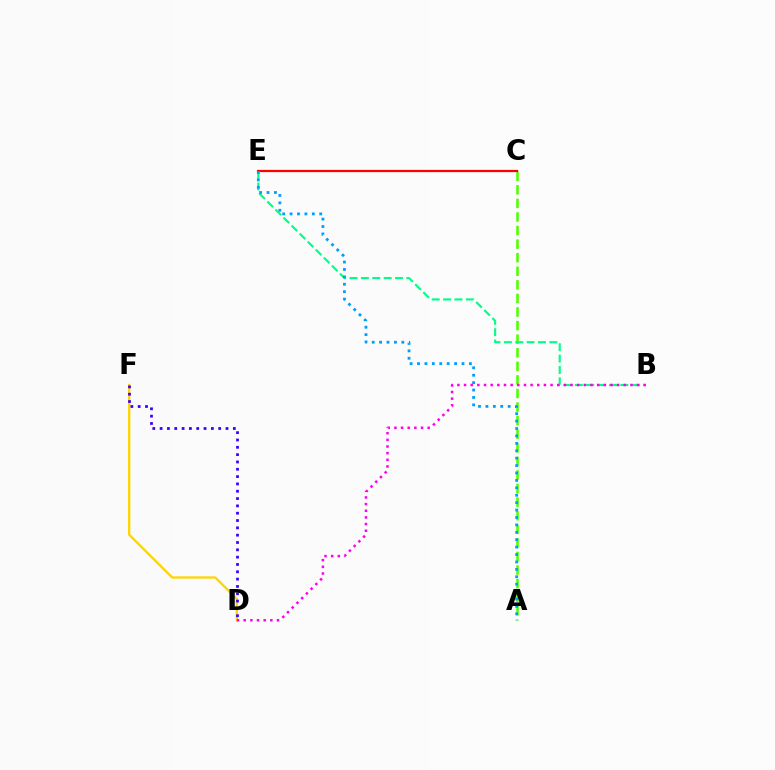{('A', 'C'): [{'color': '#4fff00', 'line_style': 'dashed', 'thickness': 1.84}], ('B', 'E'): [{'color': '#00ff86', 'line_style': 'dashed', 'thickness': 1.55}], ('C', 'E'): [{'color': '#ff0000', 'line_style': 'solid', 'thickness': 1.6}], ('A', 'E'): [{'color': '#009eff', 'line_style': 'dotted', 'thickness': 2.01}], ('D', 'F'): [{'color': '#ffd500', 'line_style': 'solid', 'thickness': 1.67}, {'color': '#3700ff', 'line_style': 'dotted', 'thickness': 1.99}], ('B', 'D'): [{'color': '#ff00ed', 'line_style': 'dotted', 'thickness': 1.81}]}